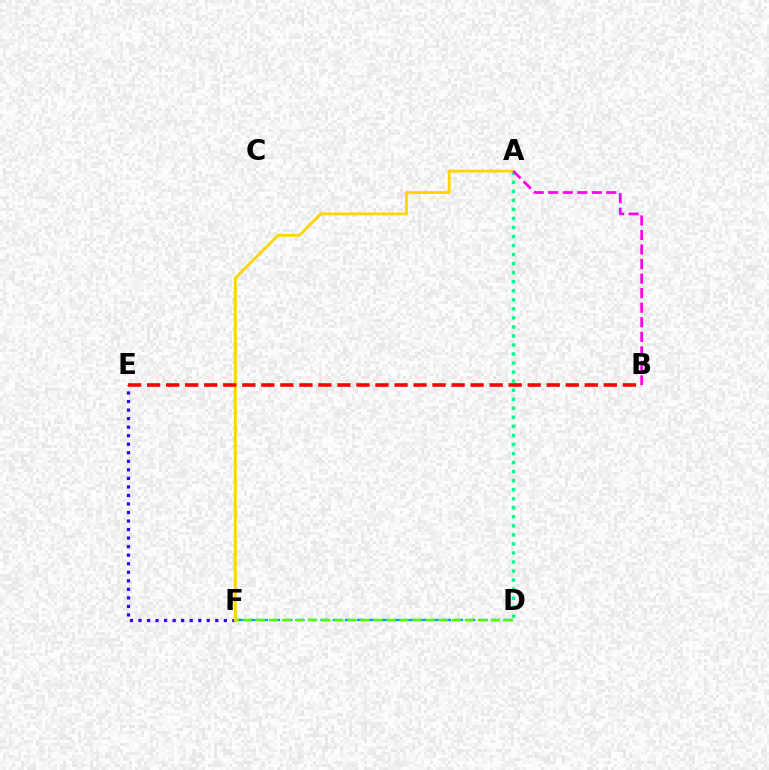{('D', 'F'): [{'color': '#009eff', 'line_style': 'dashed', 'thickness': 1.66}, {'color': '#4fff00', 'line_style': 'dashed', 'thickness': 1.77}], ('A', 'D'): [{'color': '#00ff86', 'line_style': 'dotted', 'thickness': 2.46}], ('E', 'F'): [{'color': '#3700ff', 'line_style': 'dotted', 'thickness': 2.32}], ('A', 'F'): [{'color': '#ffd500', 'line_style': 'solid', 'thickness': 2.03}], ('A', 'B'): [{'color': '#ff00ed', 'line_style': 'dashed', 'thickness': 1.98}], ('B', 'E'): [{'color': '#ff0000', 'line_style': 'dashed', 'thickness': 2.58}]}